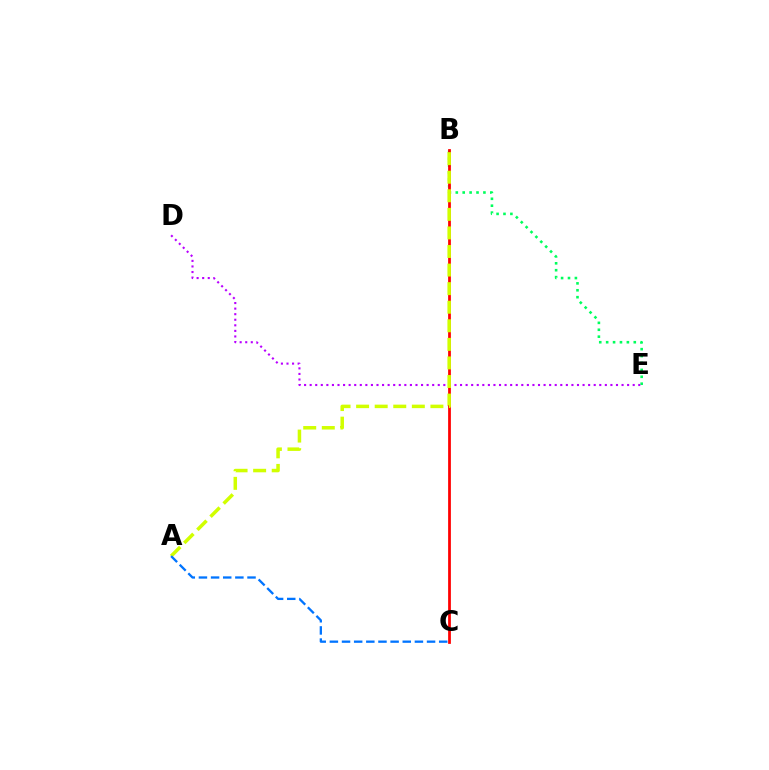{('B', 'E'): [{'color': '#00ff5c', 'line_style': 'dotted', 'thickness': 1.88}], ('D', 'E'): [{'color': '#b900ff', 'line_style': 'dotted', 'thickness': 1.51}], ('B', 'C'): [{'color': '#ff0000', 'line_style': 'solid', 'thickness': 1.99}], ('A', 'B'): [{'color': '#d1ff00', 'line_style': 'dashed', 'thickness': 2.52}], ('A', 'C'): [{'color': '#0074ff', 'line_style': 'dashed', 'thickness': 1.65}]}